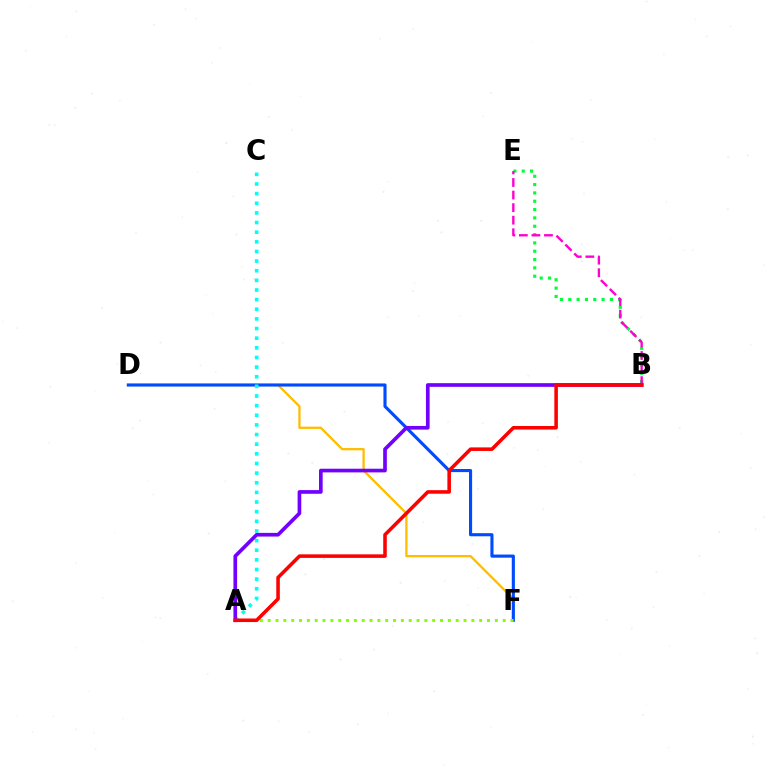{('B', 'E'): [{'color': '#00ff39', 'line_style': 'dotted', 'thickness': 2.26}, {'color': '#ff00cf', 'line_style': 'dashed', 'thickness': 1.71}], ('D', 'F'): [{'color': '#ffbd00', 'line_style': 'solid', 'thickness': 1.65}, {'color': '#004bff', 'line_style': 'solid', 'thickness': 2.24}], ('A', 'C'): [{'color': '#00fff6', 'line_style': 'dotted', 'thickness': 2.62}], ('A', 'B'): [{'color': '#7200ff', 'line_style': 'solid', 'thickness': 2.64}, {'color': '#ff0000', 'line_style': 'solid', 'thickness': 2.56}], ('A', 'F'): [{'color': '#84ff00', 'line_style': 'dotted', 'thickness': 2.13}]}